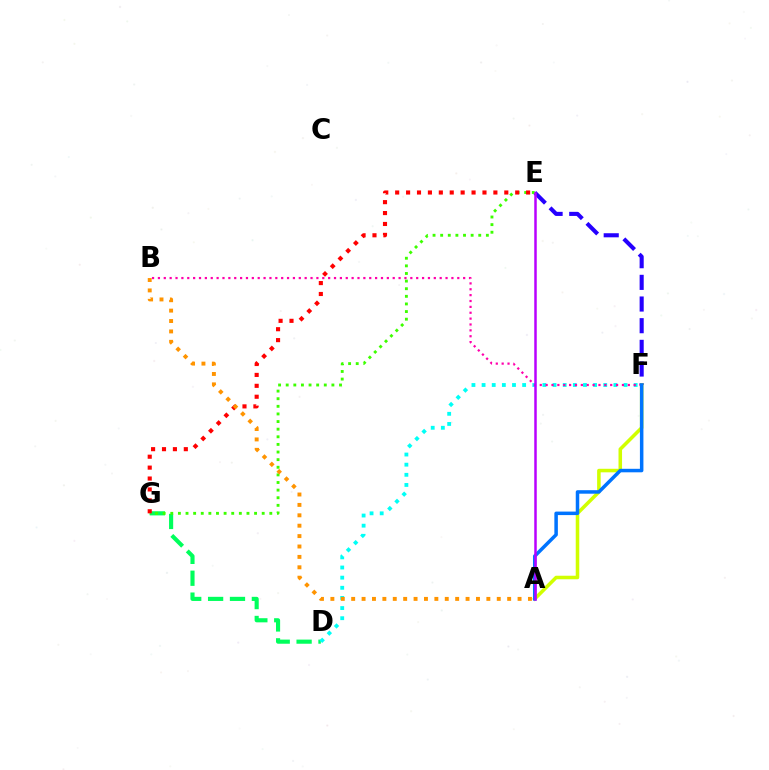{('E', 'F'): [{'color': '#2500ff', 'line_style': 'dashed', 'thickness': 2.94}], ('A', 'F'): [{'color': '#d1ff00', 'line_style': 'solid', 'thickness': 2.55}, {'color': '#0074ff', 'line_style': 'solid', 'thickness': 2.52}], ('D', 'G'): [{'color': '#00ff5c', 'line_style': 'dashed', 'thickness': 2.97}], ('E', 'G'): [{'color': '#3dff00', 'line_style': 'dotted', 'thickness': 2.07}, {'color': '#ff0000', 'line_style': 'dotted', 'thickness': 2.96}], ('D', 'F'): [{'color': '#00fff6', 'line_style': 'dotted', 'thickness': 2.75}], ('B', 'F'): [{'color': '#ff00ac', 'line_style': 'dotted', 'thickness': 1.59}], ('A', 'B'): [{'color': '#ff9400', 'line_style': 'dotted', 'thickness': 2.83}], ('A', 'E'): [{'color': '#b900ff', 'line_style': 'solid', 'thickness': 1.8}]}